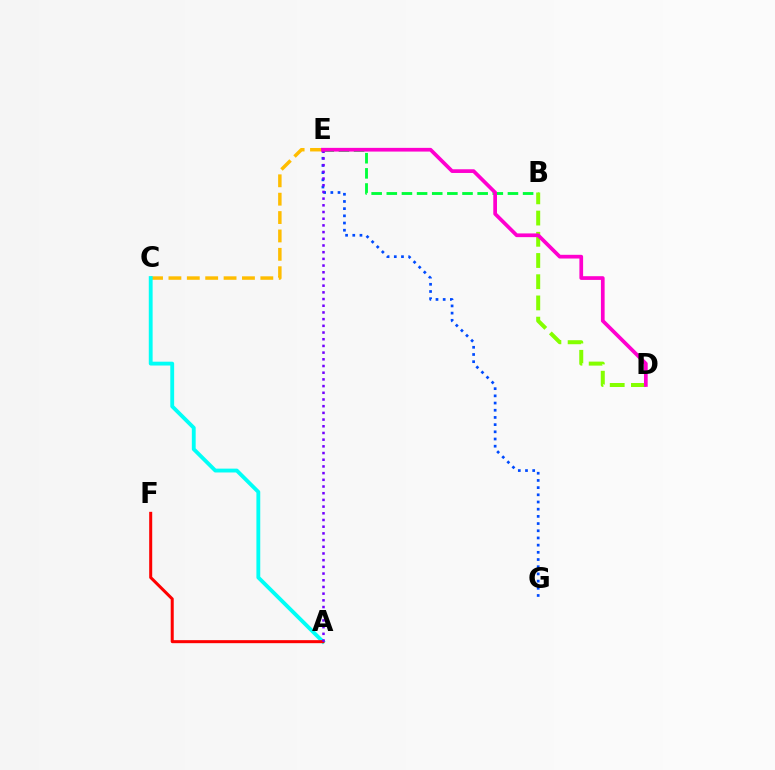{('E', 'G'): [{'color': '#004bff', 'line_style': 'dotted', 'thickness': 1.95}], ('C', 'E'): [{'color': '#ffbd00', 'line_style': 'dashed', 'thickness': 2.5}], ('B', 'E'): [{'color': '#00ff39', 'line_style': 'dashed', 'thickness': 2.06}], ('A', 'C'): [{'color': '#00fff6', 'line_style': 'solid', 'thickness': 2.77}], ('A', 'F'): [{'color': '#ff0000', 'line_style': 'solid', 'thickness': 2.17}], ('A', 'E'): [{'color': '#7200ff', 'line_style': 'dotted', 'thickness': 1.82}], ('B', 'D'): [{'color': '#84ff00', 'line_style': 'dashed', 'thickness': 2.88}], ('D', 'E'): [{'color': '#ff00cf', 'line_style': 'solid', 'thickness': 2.67}]}